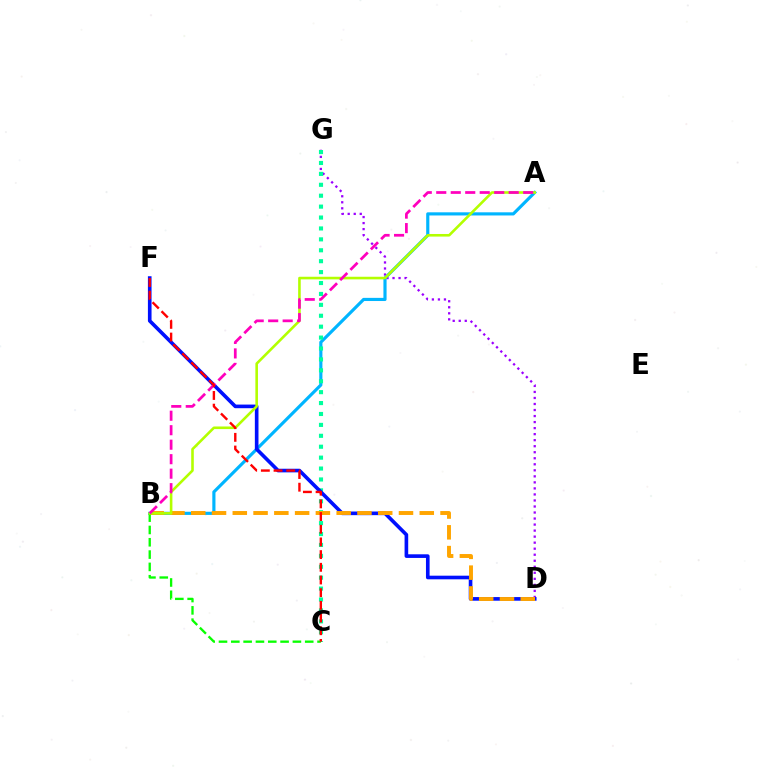{('D', 'G'): [{'color': '#9b00ff', 'line_style': 'dotted', 'thickness': 1.64}], ('A', 'B'): [{'color': '#00b5ff', 'line_style': 'solid', 'thickness': 2.27}, {'color': '#b3ff00', 'line_style': 'solid', 'thickness': 1.87}, {'color': '#ff00bd', 'line_style': 'dashed', 'thickness': 1.97}], ('C', 'G'): [{'color': '#00ff9d', 'line_style': 'dotted', 'thickness': 2.97}], ('D', 'F'): [{'color': '#0010ff', 'line_style': 'solid', 'thickness': 2.62}], ('B', 'D'): [{'color': '#ffa500', 'line_style': 'dashed', 'thickness': 2.82}], ('B', 'C'): [{'color': '#08ff00', 'line_style': 'dashed', 'thickness': 1.67}], ('C', 'F'): [{'color': '#ff0000', 'line_style': 'dashed', 'thickness': 1.72}]}